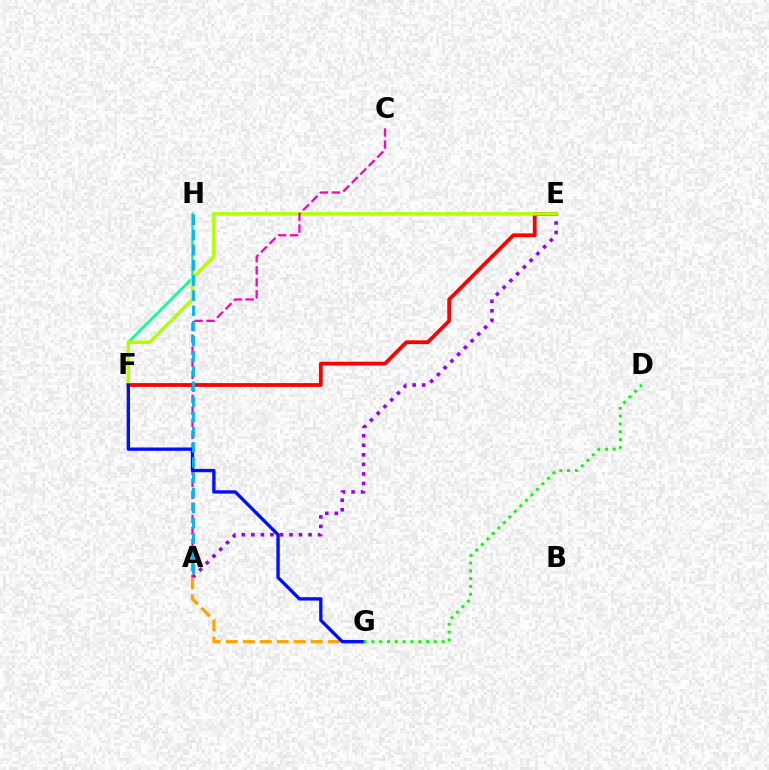{('F', 'H'): [{'color': '#00ff9d', 'line_style': 'solid', 'thickness': 1.83}], ('E', 'F'): [{'color': '#ff0000', 'line_style': 'solid', 'thickness': 2.73}, {'color': '#b3ff00', 'line_style': 'solid', 'thickness': 2.51}], ('A', 'E'): [{'color': '#9b00ff', 'line_style': 'dotted', 'thickness': 2.59}], ('A', 'C'): [{'color': '#ff00bd', 'line_style': 'dashed', 'thickness': 1.63}], ('A', 'G'): [{'color': '#ffa500', 'line_style': 'dashed', 'thickness': 2.31}], ('F', 'G'): [{'color': '#0010ff', 'line_style': 'solid', 'thickness': 2.41}], ('D', 'G'): [{'color': '#08ff00', 'line_style': 'dotted', 'thickness': 2.12}], ('A', 'H'): [{'color': '#00b5ff', 'line_style': 'dashed', 'thickness': 2.06}]}